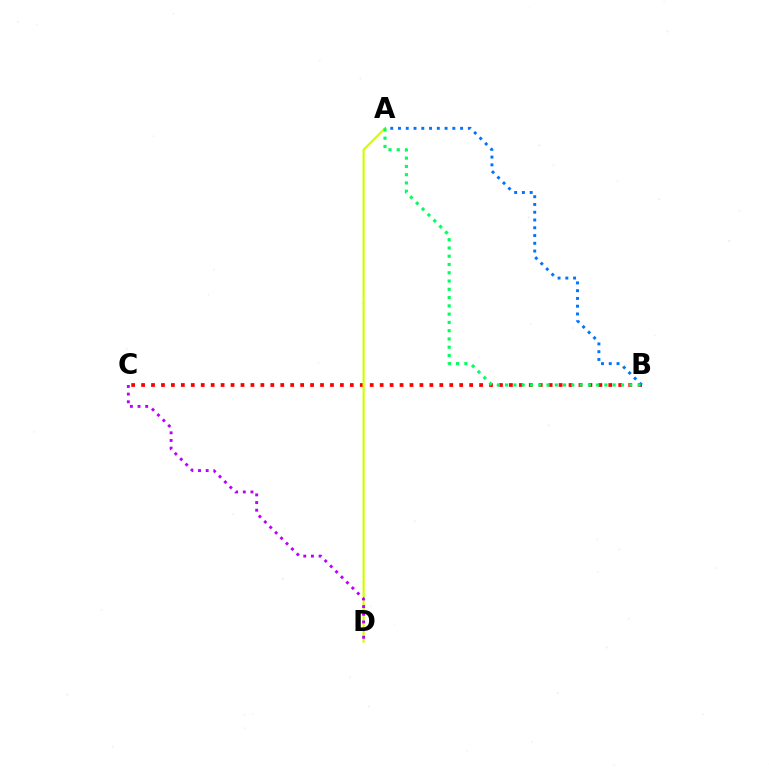{('B', 'C'): [{'color': '#ff0000', 'line_style': 'dotted', 'thickness': 2.7}], ('A', 'D'): [{'color': '#d1ff00', 'line_style': 'solid', 'thickness': 1.58}], ('A', 'B'): [{'color': '#0074ff', 'line_style': 'dotted', 'thickness': 2.11}, {'color': '#00ff5c', 'line_style': 'dotted', 'thickness': 2.25}], ('C', 'D'): [{'color': '#b900ff', 'line_style': 'dotted', 'thickness': 2.08}]}